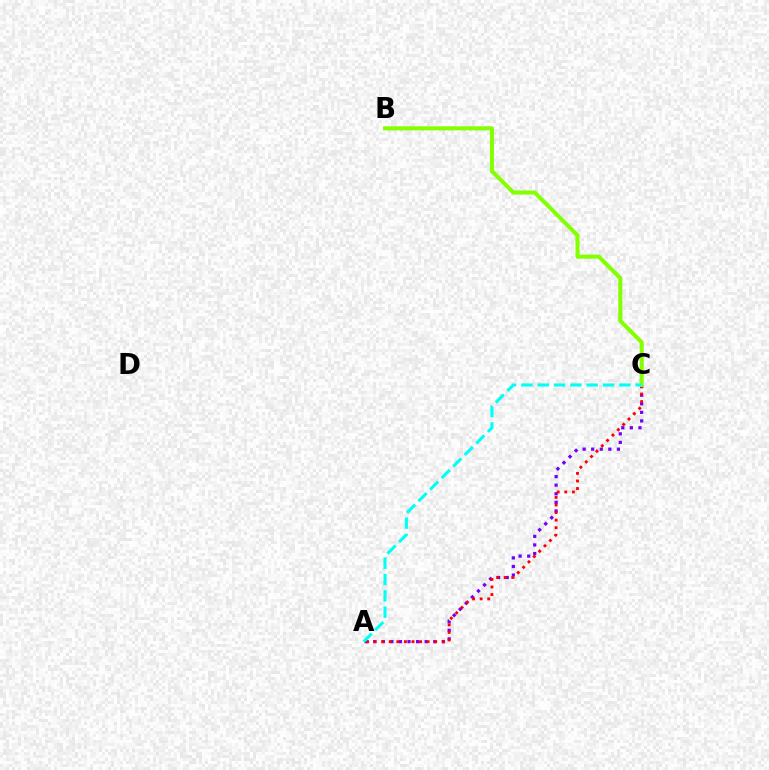{('A', 'C'): [{'color': '#7200ff', 'line_style': 'dotted', 'thickness': 2.33}, {'color': '#ff0000', 'line_style': 'dotted', 'thickness': 2.06}, {'color': '#00fff6', 'line_style': 'dashed', 'thickness': 2.22}], ('B', 'C'): [{'color': '#84ff00', 'line_style': 'solid', 'thickness': 2.91}]}